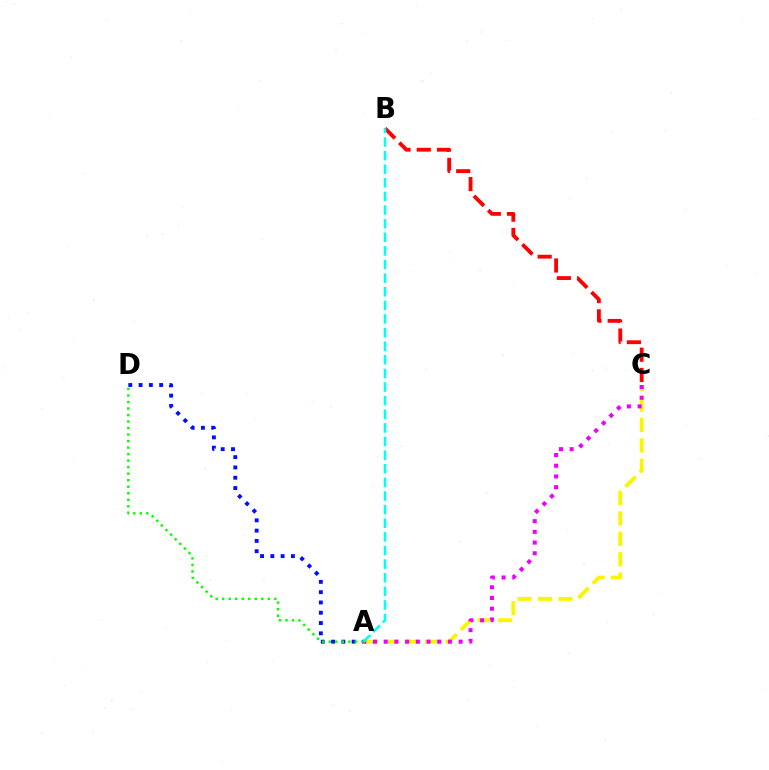{('B', 'C'): [{'color': '#ff0000', 'line_style': 'dashed', 'thickness': 2.75}], ('A', 'D'): [{'color': '#0010ff', 'line_style': 'dotted', 'thickness': 2.8}, {'color': '#08ff00', 'line_style': 'dotted', 'thickness': 1.77}], ('A', 'C'): [{'color': '#fcf500', 'line_style': 'dashed', 'thickness': 2.78}, {'color': '#ee00ff', 'line_style': 'dotted', 'thickness': 2.91}], ('A', 'B'): [{'color': '#00fff6', 'line_style': 'dashed', 'thickness': 1.85}]}